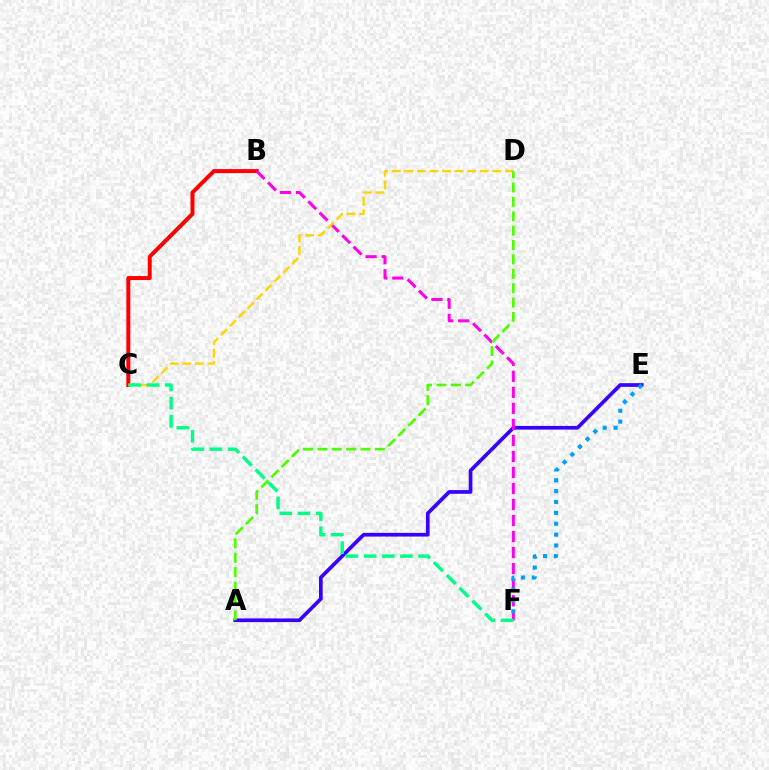{('A', 'E'): [{'color': '#3700ff', 'line_style': 'solid', 'thickness': 2.66}], ('B', 'C'): [{'color': '#ff0000', 'line_style': 'solid', 'thickness': 2.88}], ('B', 'F'): [{'color': '#ff00ed', 'line_style': 'dashed', 'thickness': 2.18}], ('C', 'D'): [{'color': '#ffd500', 'line_style': 'dashed', 'thickness': 1.71}], ('C', 'F'): [{'color': '#00ff86', 'line_style': 'dashed', 'thickness': 2.47}], ('A', 'D'): [{'color': '#4fff00', 'line_style': 'dashed', 'thickness': 1.95}], ('E', 'F'): [{'color': '#009eff', 'line_style': 'dotted', 'thickness': 2.95}]}